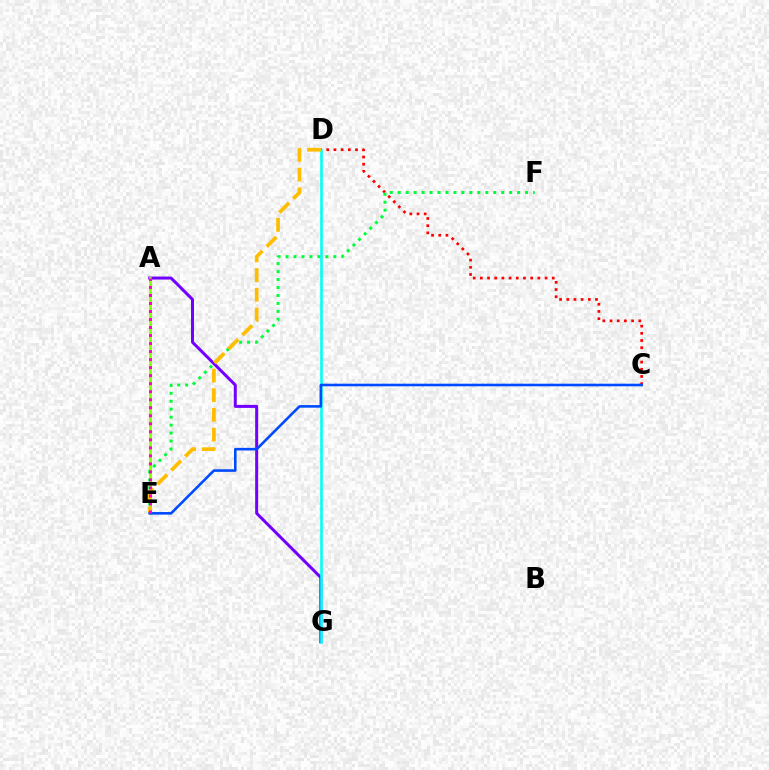{('C', 'D'): [{'color': '#ff0000', 'line_style': 'dotted', 'thickness': 1.95}], ('A', 'G'): [{'color': '#7200ff', 'line_style': 'solid', 'thickness': 2.16}], ('E', 'F'): [{'color': '#00ff39', 'line_style': 'dotted', 'thickness': 2.16}], ('A', 'E'): [{'color': '#84ff00', 'line_style': 'solid', 'thickness': 1.96}, {'color': '#ff00cf', 'line_style': 'dotted', 'thickness': 2.18}], ('D', 'G'): [{'color': '#00fff6', 'line_style': 'solid', 'thickness': 1.85}], ('D', 'E'): [{'color': '#ffbd00', 'line_style': 'dashed', 'thickness': 2.68}], ('C', 'E'): [{'color': '#004bff', 'line_style': 'solid', 'thickness': 1.87}]}